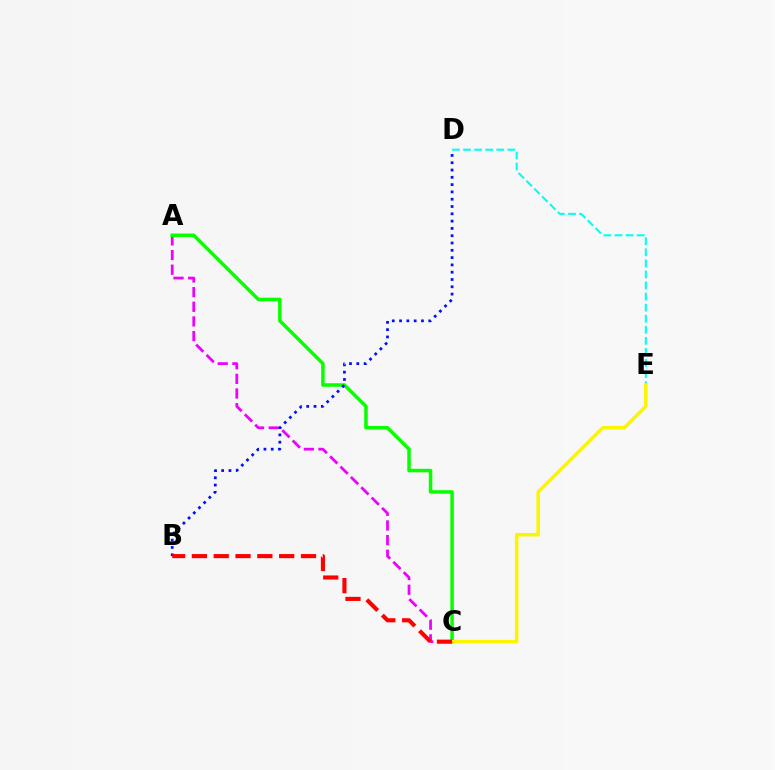{('A', 'C'): [{'color': '#ee00ff', 'line_style': 'dashed', 'thickness': 1.99}, {'color': '#08ff00', 'line_style': 'solid', 'thickness': 2.53}], ('D', 'E'): [{'color': '#00fff6', 'line_style': 'dashed', 'thickness': 1.5}], ('B', 'D'): [{'color': '#0010ff', 'line_style': 'dotted', 'thickness': 1.98}], ('C', 'E'): [{'color': '#fcf500', 'line_style': 'solid', 'thickness': 2.55}], ('B', 'C'): [{'color': '#ff0000', 'line_style': 'dashed', 'thickness': 2.96}]}